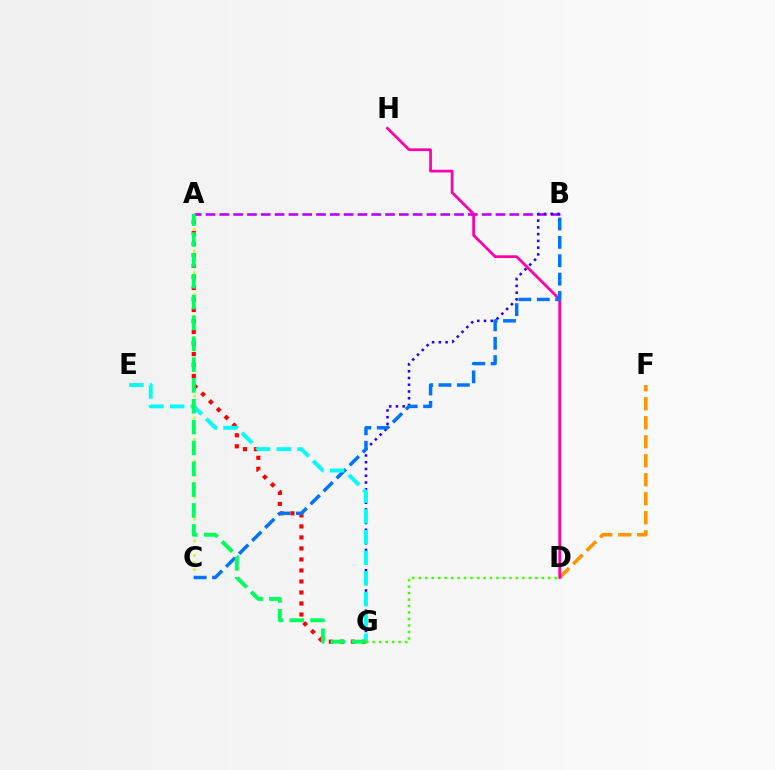{('A', 'C'): [{'color': '#d1ff00', 'line_style': 'dotted', 'thickness': 1.97}], ('A', 'G'): [{'color': '#ff0000', 'line_style': 'dotted', 'thickness': 2.99}, {'color': '#00ff5c', 'line_style': 'dashed', 'thickness': 2.83}], ('A', 'B'): [{'color': '#b900ff', 'line_style': 'dashed', 'thickness': 1.88}], ('D', 'F'): [{'color': '#ff9400', 'line_style': 'dashed', 'thickness': 2.58}], ('D', 'H'): [{'color': '#ff00ac', 'line_style': 'solid', 'thickness': 1.97}], ('B', 'G'): [{'color': '#2500ff', 'line_style': 'dotted', 'thickness': 1.83}], ('B', 'C'): [{'color': '#0074ff', 'line_style': 'dashed', 'thickness': 2.5}], ('E', 'G'): [{'color': '#00fff6', 'line_style': 'dashed', 'thickness': 2.81}], ('D', 'G'): [{'color': '#3dff00', 'line_style': 'dotted', 'thickness': 1.76}]}